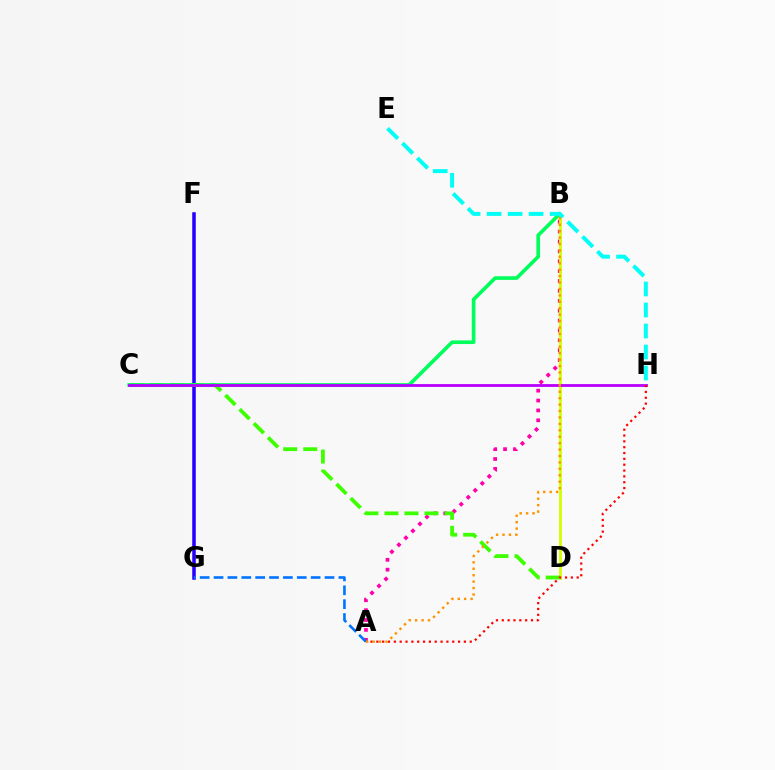{('A', 'B'): [{'color': '#ff00ac', 'line_style': 'dotted', 'thickness': 2.69}, {'color': '#ff9400', 'line_style': 'dotted', 'thickness': 1.75}], ('F', 'G'): [{'color': '#2500ff', 'line_style': 'solid', 'thickness': 2.54}], ('B', 'D'): [{'color': '#d1ff00', 'line_style': 'solid', 'thickness': 2.02}], ('C', 'D'): [{'color': '#3dff00', 'line_style': 'dashed', 'thickness': 2.72}], ('B', 'C'): [{'color': '#00ff5c', 'line_style': 'solid', 'thickness': 2.64}], ('A', 'G'): [{'color': '#0074ff', 'line_style': 'dashed', 'thickness': 1.88}], ('C', 'H'): [{'color': '#b900ff', 'line_style': 'solid', 'thickness': 2.03}], ('E', 'H'): [{'color': '#00fff6', 'line_style': 'dashed', 'thickness': 2.85}], ('A', 'H'): [{'color': '#ff0000', 'line_style': 'dotted', 'thickness': 1.59}]}